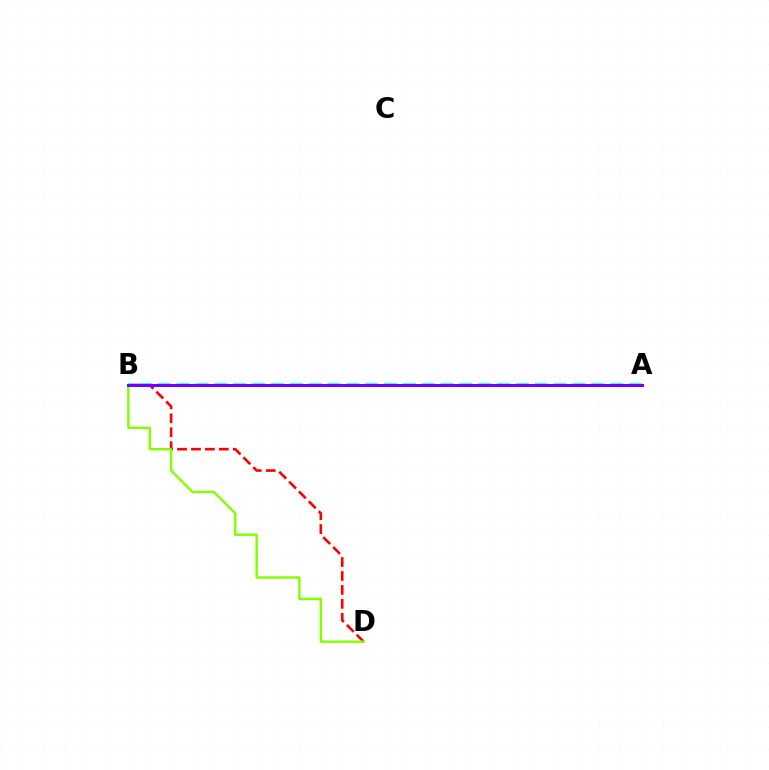{('B', 'D'): [{'color': '#ff0000', 'line_style': 'dashed', 'thickness': 1.89}, {'color': '#84ff00', 'line_style': 'solid', 'thickness': 1.75}], ('A', 'B'): [{'color': '#00fff6', 'line_style': 'dashed', 'thickness': 2.56}, {'color': '#7200ff', 'line_style': 'solid', 'thickness': 2.14}]}